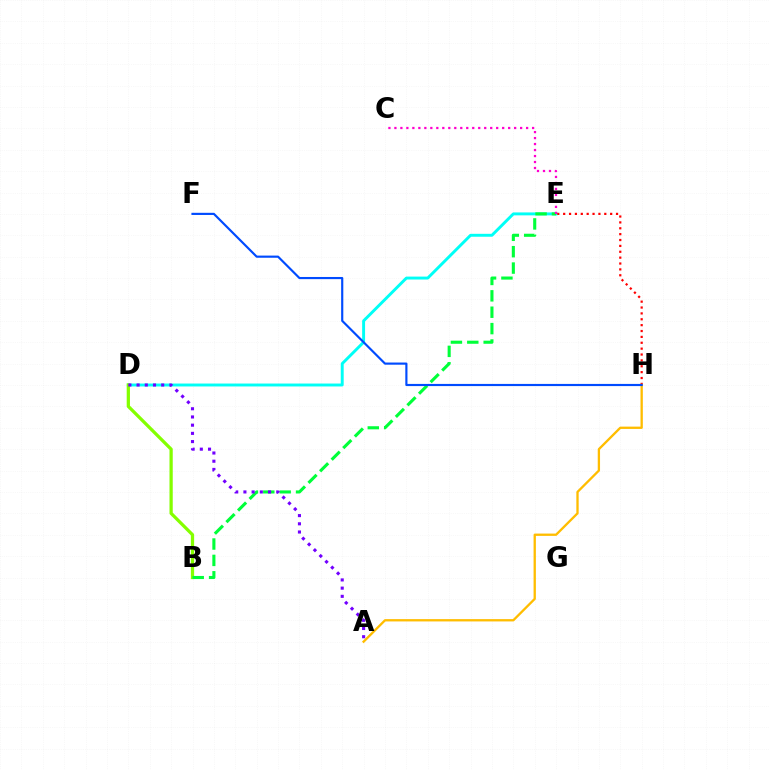{('D', 'E'): [{'color': '#00fff6', 'line_style': 'solid', 'thickness': 2.11}], ('B', 'D'): [{'color': '#84ff00', 'line_style': 'solid', 'thickness': 2.34}], ('B', 'E'): [{'color': '#00ff39', 'line_style': 'dashed', 'thickness': 2.23}], ('C', 'E'): [{'color': '#ff00cf', 'line_style': 'dotted', 'thickness': 1.63}], ('E', 'H'): [{'color': '#ff0000', 'line_style': 'dotted', 'thickness': 1.6}], ('A', 'H'): [{'color': '#ffbd00', 'line_style': 'solid', 'thickness': 1.66}], ('A', 'D'): [{'color': '#7200ff', 'line_style': 'dotted', 'thickness': 2.23}], ('F', 'H'): [{'color': '#004bff', 'line_style': 'solid', 'thickness': 1.56}]}